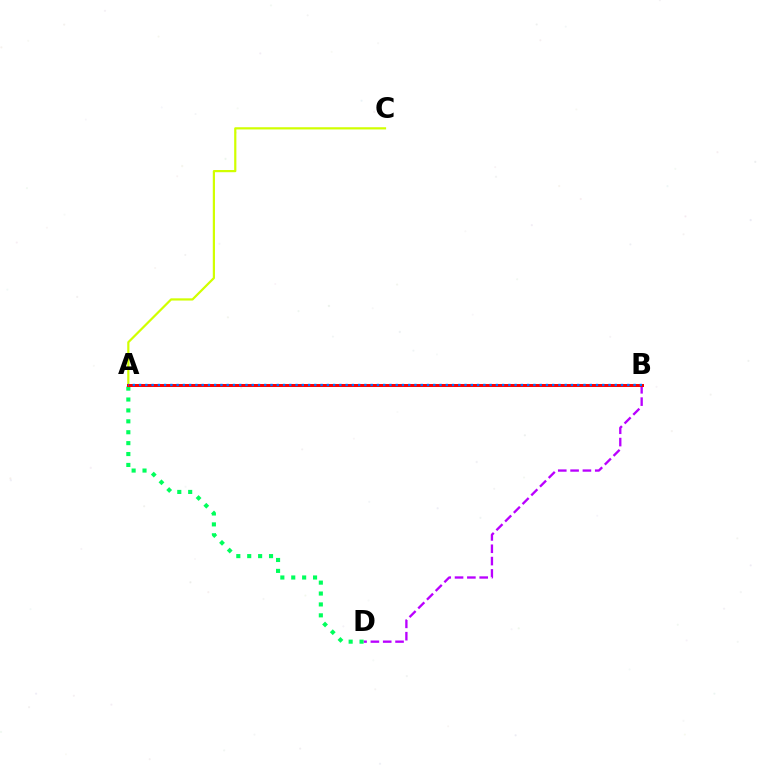{('A', 'C'): [{'color': '#d1ff00', 'line_style': 'solid', 'thickness': 1.59}], ('B', 'D'): [{'color': '#b900ff', 'line_style': 'dashed', 'thickness': 1.67}], ('A', 'D'): [{'color': '#00ff5c', 'line_style': 'dotted', 'thickness': 2.96}], ('A', 'B'): [{'color': '#ff0000', 'line_style': 'solid', 'thickness': 2.15}, {'color': '#0074ff', 'line_style': 'dotted', 'thickness': 1.7}]}